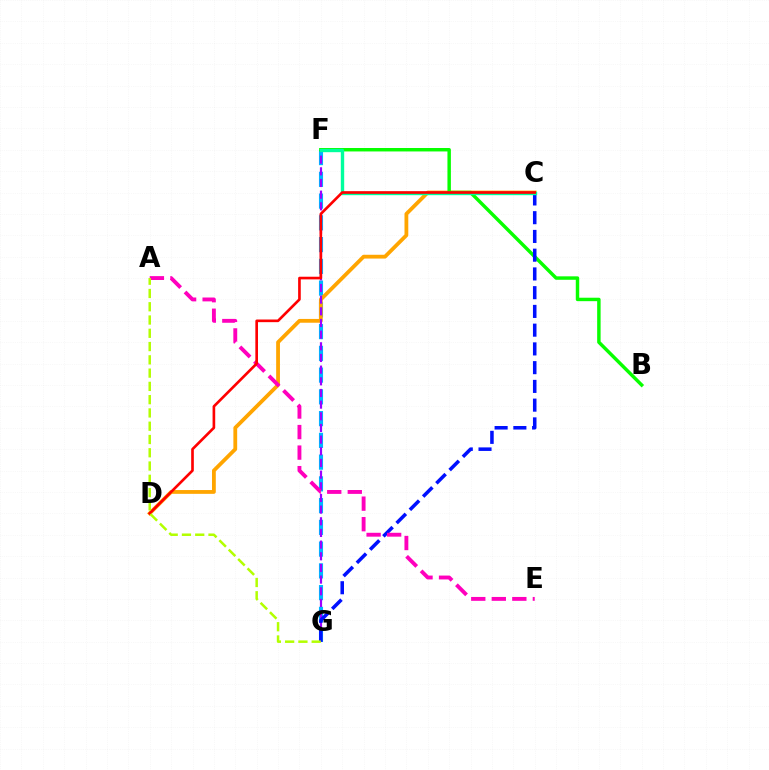{('F', 'G'): [{'color': '#00b5ff', 'line_style': 'dashed', 'thickness': 2.96}, {'color': '#9b00ff', 'line_style': 'dashed', 'thickness': 1.58}], ('C', 'D'): [{'color': '#ffa500', 'line_style': 'solid', 'thickness': 2.73}, {'color': '#ff0000', 'line_style': 'solid', 'thickness': 1.91}], ('B', 'F'): [{'color': '#08ff00', 'line_style': 'solid', 'thickness': 2.48}], ('C', 'G'): [{'color': '#0010ff', 'line_style': 'dashed', 'thickness': 2.55}], ('C', 'F'): [{'color': '#00ff9d', 'line_style': 'solid', 'thickness': 2.43}], ('A', 'E'): [{'color': '#ff00bd', 'line_style': 'dashed', 'thickness': 2.79}], ('A', 'G'): [{'color': '#b3ff00', 'line_style': 'dashed', 'thickness': 1.8}]}